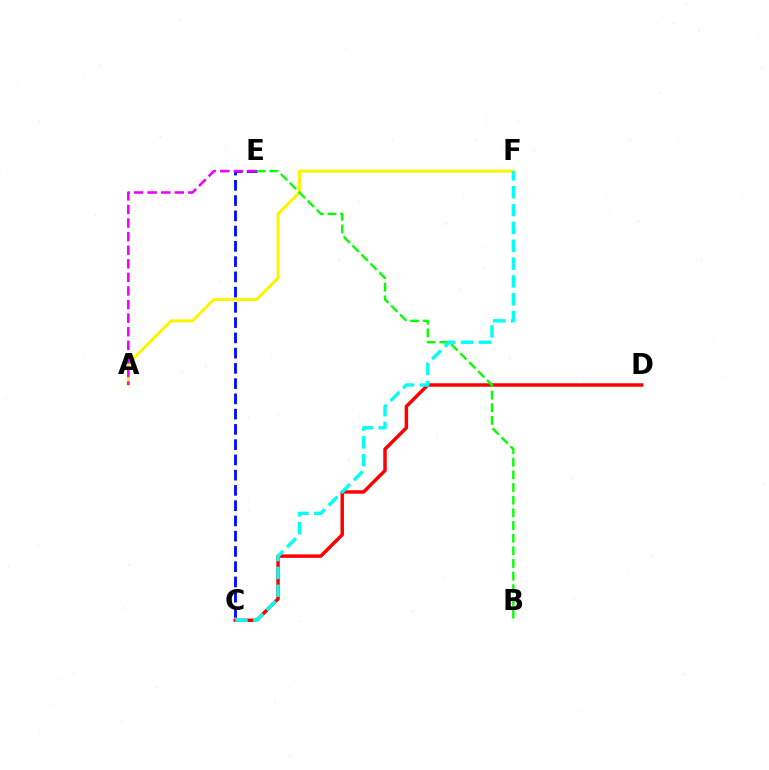{('C', 'D'): [{'color': '#ff0000', 'line_style': 'solid', 'thickness': 2.49}], ('C', 'E'): [{'color': '#0010ff', 'line_style': 'dashed', 'thickness': 2.07}], ('A', 'F'): [{'color': '#fcf500', 'line_style': 'solid', 'thickness': 2.18}], ('B', 'E'): [{'color': '#08ff00', 'line_style': 'dashed', 'thickness': 1.72}], ('A', 'E'): [{'color': '#ee00ff', 'line_style': 'dashed', 'thickness': 1.85}], ('C', 'F'): [{'color': '#00fff6', 'line_style': 'dashed', 'thickness': 2.42}]}